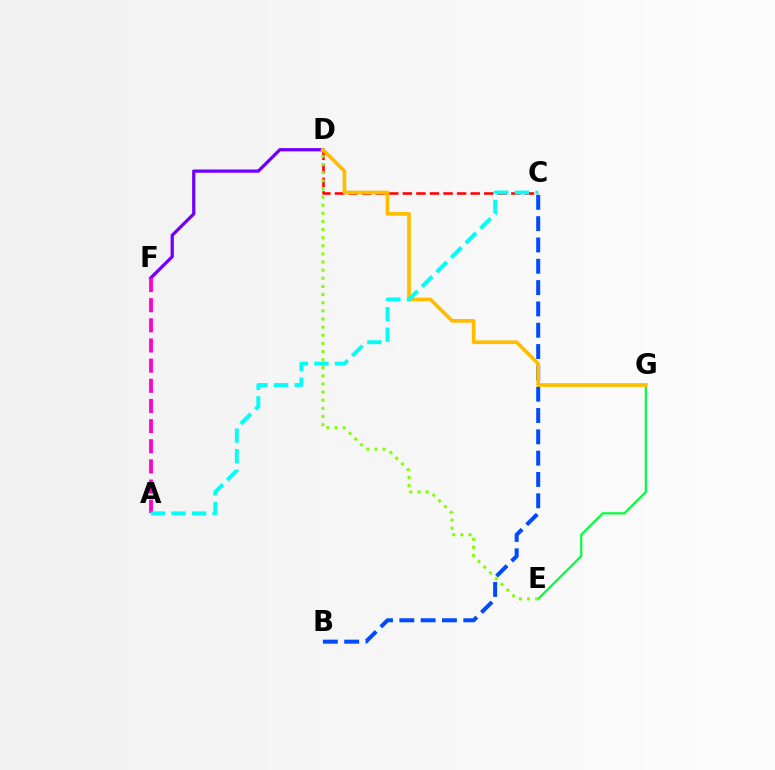{('C', 'D'): [{'color': '#ff0000', 'line_style': 'dashed', 'thickness': 1.84}], ('E', 'G'): [{'color': '#00ff39', 'line_style': 'solid', 'thickness': 1.59}], ('B', 'C'): [{'color': '#004bff', 'line_style': 'dashed', 'thickness': 2.9}], ('D', 'E'): [{'color': '#84ff00', 'line_style': 'dotted', 'thickness': 2.21}], ('D', 'F'): [{'color': '#7200ff', 'line_style': 'solid', 'thickness': 2.35}], ('D', 'G'): [{'color': '#ffbd00', 'line_style': 'solid', 'thickness': 2.66}], ('A', 'F'): [{'color': '#ff00cf', 'line_style': 'dashed', 'thickness': 2.74}], ('A', 'C'): [{'color': '#00fff6', 'line_style': 'dashed', 'thickness': 2.8}]}